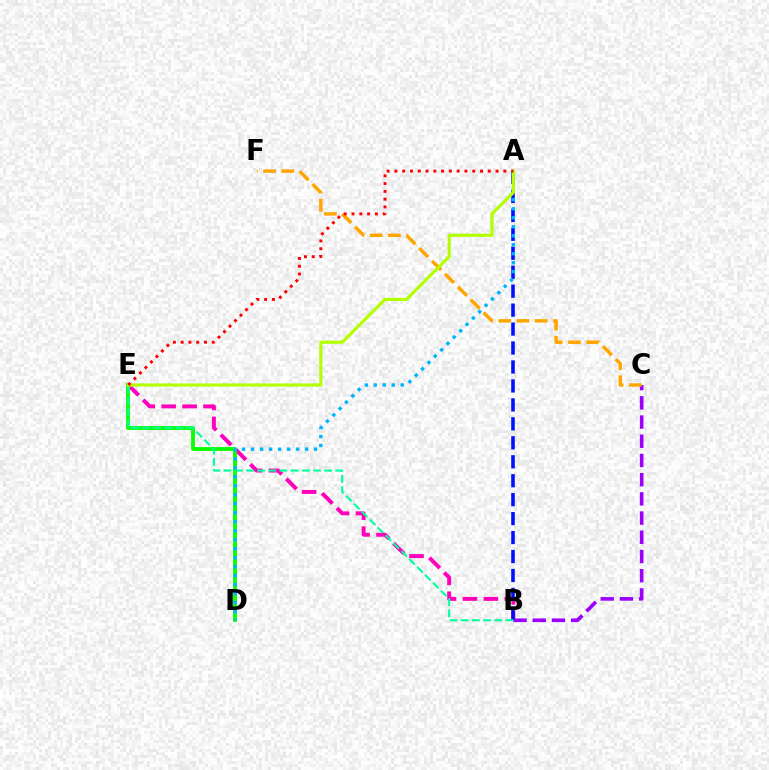{('B', 'C'): [{'color': '#9b00ff', 'line_style': 'dashed', 'thickness': 2.61}], ('C', 'F'): [{'color': '#ffa500', 'line_style': 'dashed', 'thickness': 2.48}], ('B', 'E'): [{'color': '#ff00bd', 'line_style': 'dashed', 'thickness': 2.84}, {'color': '#00ff9d', 'line_style': 'dashed', 'thickness': 1.52}], ('A', 'B'): [{'color': '#0010ff', 'line_style': 'dashed', 'thickness': 2.57}], ('D', 'E'): [{'color': '#08ff00', 'line_style': 'solid', 'thickness': 2.76}], ('A', 'D'): [{'color': '#00b5ff', 'line_style': 'dotted', 'thickness': 2.44}], ('A', 'E'): [{'color': '#b3ff00', 'line_style': 'solid', 'thickness': 2.27}, {'color': '#ff0000', 'line_style': 'dotted', 'thickness': 2.12}]}